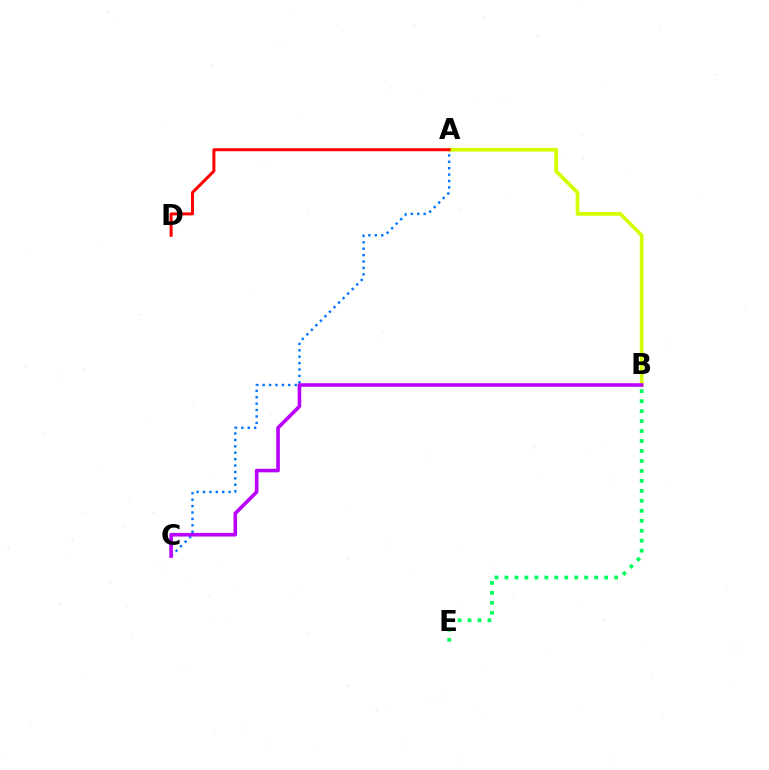{('A', 'C'): [{'color': '#0074ff', 'line_style': 'dotted', 'thickness': 1.74}], ('A', 'B'): [{'color': '#d1ff00', 'line_style': 'solid', 'thickness': 2.67}], ('B', 'E'): [{'color': '#00ff5c', 'line_style': 'dotted', 'thickness': 2.71}], ('A', 'D'): [{'color': '#ff0000', 'line_style': 'solid', 'thickness': 2.16}], ('B', 'C'): [{'color': '#b900ff', 'line_style': 'solid', 'thickness': 2.59}]}